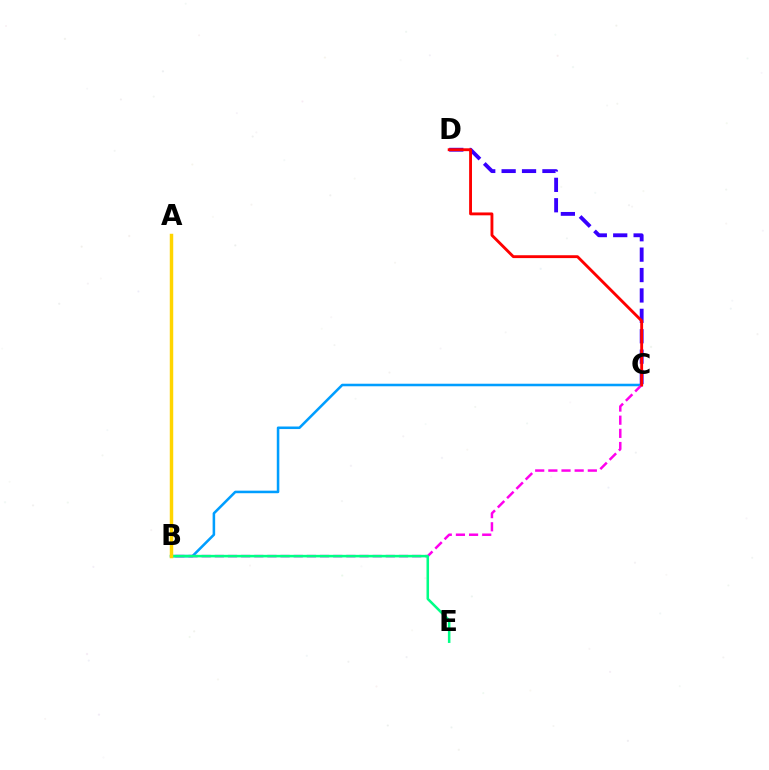{('B', 'C'): [{'color': '#009eff', 'line_style': 'solid', 'thickness': 1.84}, {'color': '#ff00ed', 'line_style': 'dashed', 'thickness': 1.79}], ('A', 'B'): [{'color': '#4fff00', 'line_style': 'dotted', 'thickness': 1.81}, {'color': '#ffd500', 'line_style': 'solid', 'thickness': 2.49}], ('B', 'E'): [{'color': '#00ff86', 'line_style': 'solid', 'thickness': 1.83}], ('C', 'D'): [{'color': '#3700ff', 'line_style': 'dashed', 'thickness': 2.77}, {'color': '#ff0000', 'line_style': 'solid', 'thickness': 2.06}]}